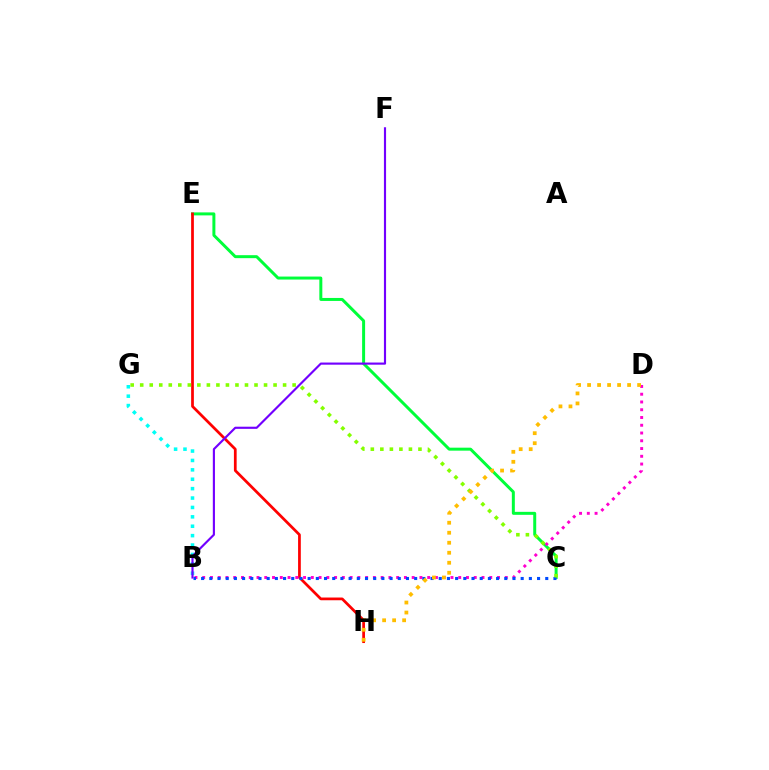{('C', 'E'): [{'color': '#00ff39', 'line_style': 'solid', 'thickness': 2.15}], ('E', 'H'): [{'color': '#ff0000', 'line_style': 'solid', 'thickness': 1.97}], ('B', 'G'): [{'color': '#00fff6', 'line_style': 'dotted', 'thickness': 2.55}], ('B', 'D'): [{'color': '#ff00cf', 'line_style': 'dotted', 'thickness': 2.11}], ('B', 'C'): [{'color': '#004bff', 'line_style': 'dotted', 'thickness': 2.23}], ('C', 'G'): [{'color': '#84ff00', 'line_style': 'dotted', 'thickness': 2.59}], ('B', 'F'): [{'color': '#7200ff', 'line_style': 'solid', 'thickness': 1.55}], ('D', 'H'): [{'color': '#ffbd00', 'line_style': 'dotted', 'thickness': 2.72}]}